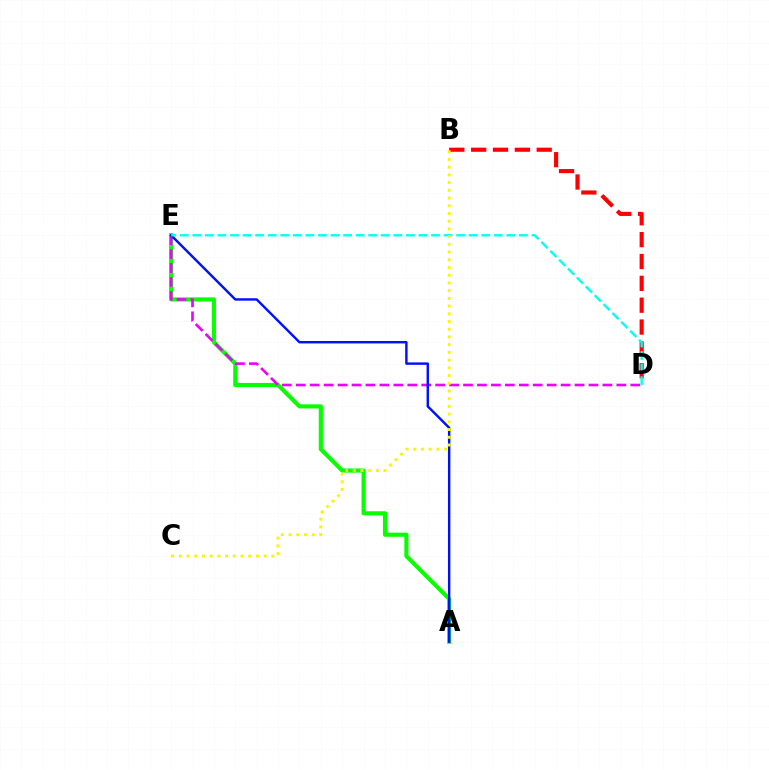{('A', 'E'): [{'color': '#08ff00', 'line_style': 'solid', 'thickness': 2.97}, {'color': '#0010ff', 'line_style': 'solid', 'thickness': 1.74}], ('B', 'D'): [{'color': '#ff0000', 'line_style': 'dashed', 'thickness': 2.97}], ('D', 'E'): [{'color': '#ee00ff', 'line_style': 'dashed', 'thickness': 1.89}, {'color': '#00fff6', 'line_style': 'dashed', 'thickness': 1.71}], ('B', 'C'): [{'color': '#fcf500', 'line_style': 'dotted', 'thickness': 2.1}]}